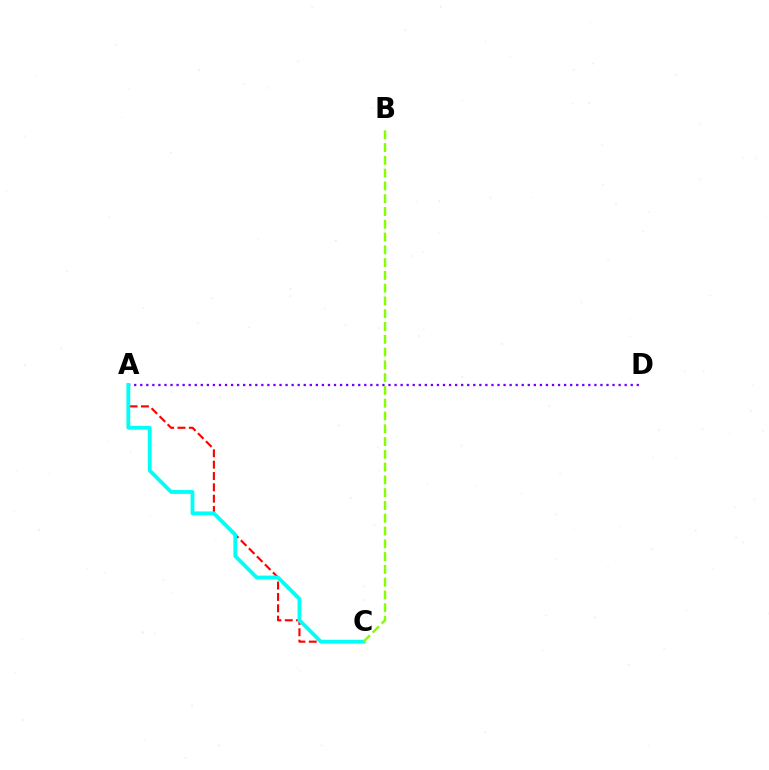{('A', 'D'): [{'color': '#7200ff', 'line_style': 'dotted', 'thickness': 1.65}], ('A', 'C'): [{'color': '#ff0000', 'line_style': 'dashed', 'thickness': 1.54}, {'color': '#00fff6', 'line_style': 'solid', 'thickness': 2.76}], ('B', 'C'): [{'color': '#84ff00', 'line_style': 'dashed', 'thickness': 1.74}]}